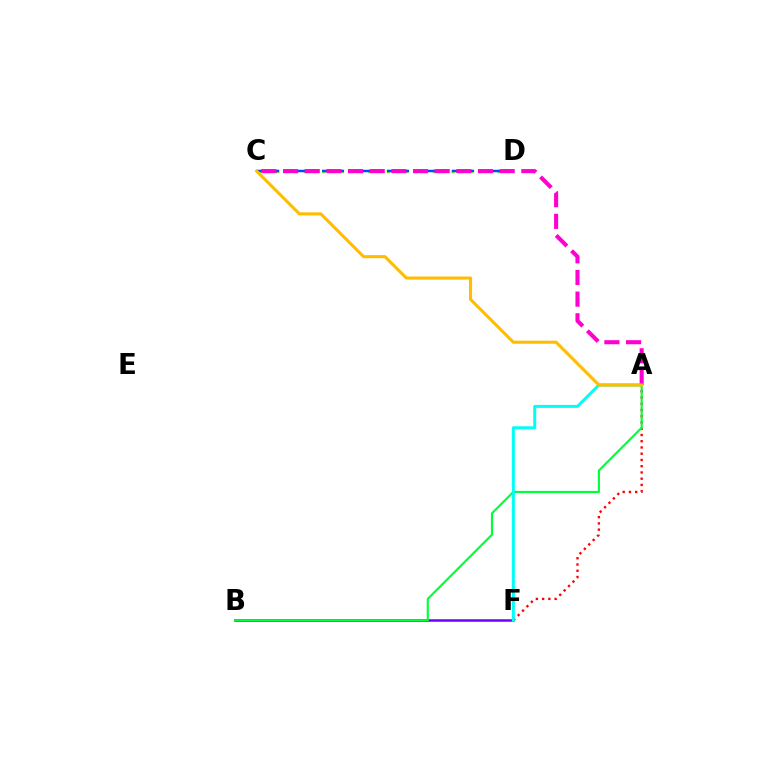{('C', 'D'): [{'color': '#84ff00', 'line_style': 'dotted', 'thickness': 2.51}, {'color': '#004bff', 'line_style': 'dashed', 'thickness': 1.77}], ('B', 'F'): [{'color': '#7200ff', 'line_style': 'solid', 'thickness': 1.81}], ('A', 'F'): [{'color': '#ff0000', 'line_style': 'dotted', 'thickness': 1.7}, {'color': '#00fff6', 'line_style': 'solid', 'thickness': 2.16}], ('A', 'B'): [{'color': '#00ff39', 'line_style': 'solid', 'thickness': 1.54}], ('A', 'C'): [{'color': '#ff00cf', 'line_style': 'dashed', 'thickness': 2.94}, {'color': '#ffbd00', 'line_style': 'solid', 'thickness': 2.22}]}